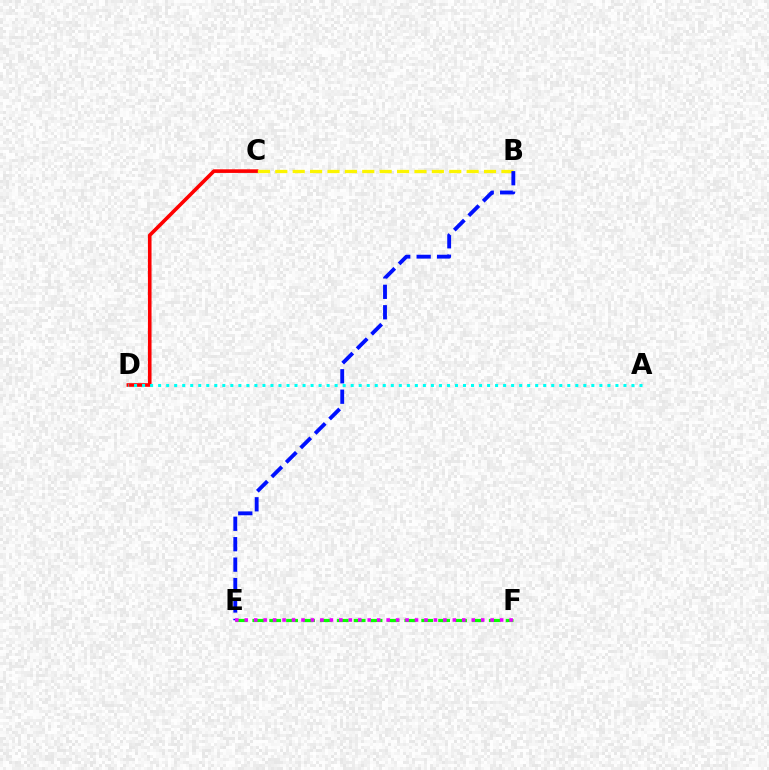{('C', 'D'): [{'color': '#ff0000', 'line_style': 'solid', 'thickness': 2.61}], ('B', 'C'): [{'color': '#fcf500', 'line_style': 'dashed', 'thickness': 2.36}], ('A', 'D'): [{'color': '#00fff6', 'line_style': 'dotted', 'thickness': 2.18}], ('E', 'F'): [{'color': '#08ff00', 'line_style': 'dashed', 'thickness': 2.29}, {'color': '#ee00ff', 'line_style': 'dotted', 'thickness': 2.57}], ('B', 'E'): [{'color': '#0010ff', 'line_style': 'dashed', 'thickness': 2.78}]}